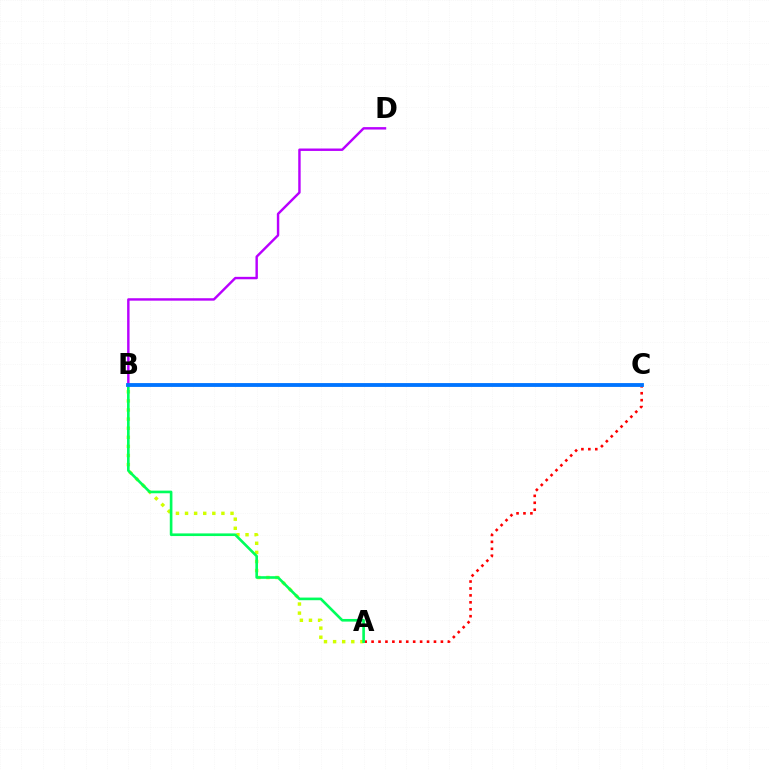{('A', 'B'): [{'color': '#d1ff00', 'line_style': 'dotted', 'thickness': 2.47}, {'color': '#00ff5c', 'line_style': 'solid', 'thickness': 1.9}], ('A', 'C'): [{'color': '#ff0000', 'line_style': 'dotted', 'thickness': 1.88}], ('B', 'D'): [{'color': '#b900ff', 'line_style': 'solid', 'thickness': 1.75}], ('B', 'C'): [{'color': '#0074ff', 'line_style': 'solid', 'thickness': 2.75}]}